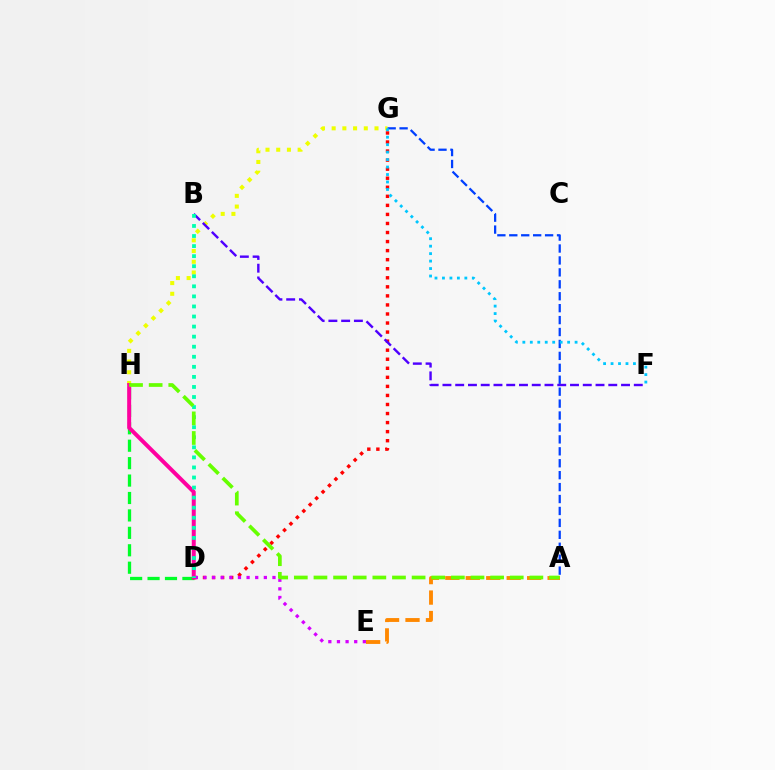{('G', 'H'): [{'color': '#eeff00', 'line_style': 'dotted', 'thickness': 2.91}], ('A', 'G'): [{'color': '#003fff', 'line_style': 'dashed', 'thickness': 1.62}], ('D', 'H'): [{'color': '#00ff27', 'line_style': 'dashed', 'thickness': 2.37}, {'color': '#ff00a0', 'line_style': 'solid', 'thickness': 2.86}], ('D', 'G'): [{'color': '#ff0000', 'line_style': 'dotted', 'thickness': 2.46}], ('A', 'E'): [{'color': '#ff8800', 'line_style': 'dashed', 'thickness': 2.78}], ('B', 'F'): [{'color': '#4f00ff', 'line_style': 'dashed', 'thickness': 1.73}], ('D', 'E'): [{'color': '#d600ff', 'line_style': 'dotted', 'thickness': 2.34}], ('B', 'D'): [{'color': '#00ffaf', 'line_style': 'dotted', 'thickness': 2.73}], ('A', 'H'): [{'color': '#66ff00', 'line_style': 'dashed', 'thickness': 2.67}], ('F', 'G'): [{'color': '#00c7ff', 'line_style': 'dotted', 'thickness': 2.03}]}